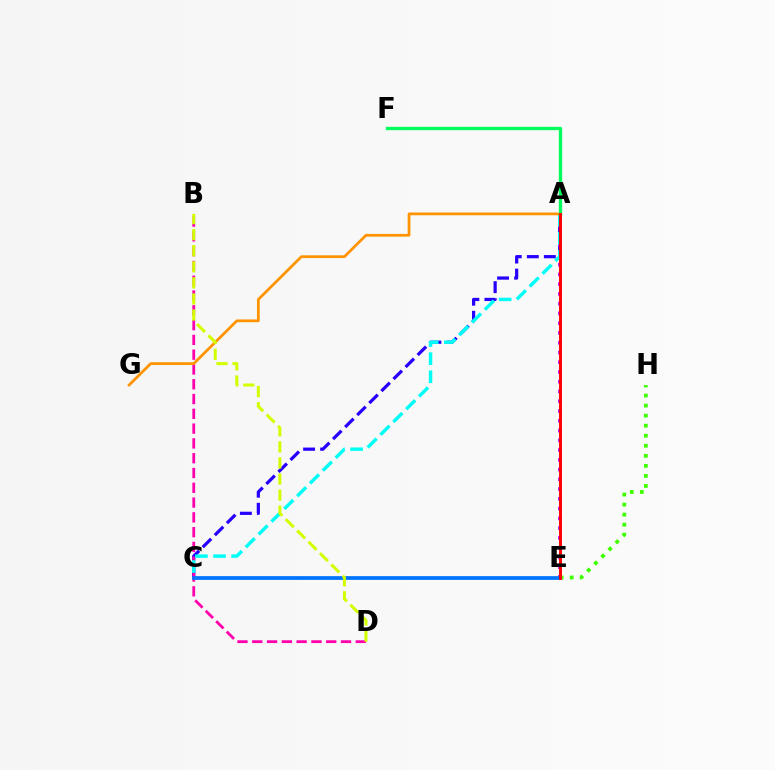{('E', 'H'): [{'color': '#3dff00', 'line_style': 'dotted', 'thickness': 2.73}], ('A', 'C'): [{'color': '#2500ff', 'line_style': 'dashed', 'thickness': 2.31}, {'color': '#00fff6', 'line_style': 'dashed', 'thickness': 2.46}], ('B', 'D'): [{'color': '#ff00ac', 'line_style': 'dashed', 'thickness': 2.01}, {'color': '#d1ff00', 'line_style': 'dashed', 'thickness': 2.18}], ('A', 'E'): [{'color': '#b900ff', 'line_style': 'dotted', 'thickness': 2.65}, {'color': '#ff0000', 'line_style': 'solid', 'thickness': 2.1}], ('C', 'E'): [{'color': '#0074ff', 'line_style': 'solid', 'thickness': 2.69}], ('A', 'G'): [{'color': '#ff9400', 'line_style': 'solid', 'thickness': 1.98}], ('A', 'F'): [{'color': '#00ff5c', 'line_style': 'solid', 'thickness': 2.39}]}